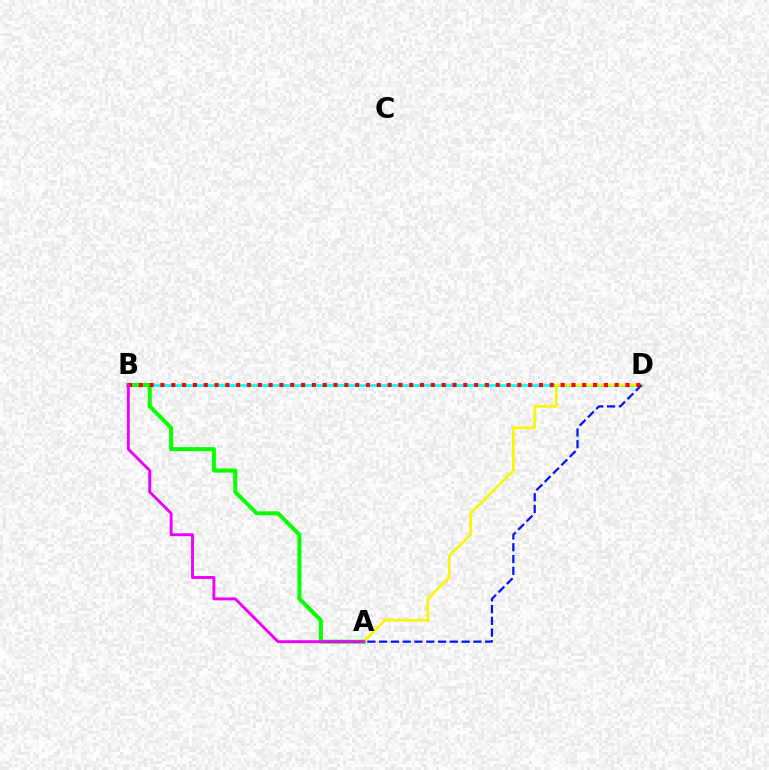{('B', 'D'): [{'color': '#00fff6', 'line_style': 'solid', 'thickness': 1.87}, {'color': '#ff0000', 'line_style': 'dotted', 'thickness': 2.94}], ('A', 'D'): [{'color': '#fcf500', 'line_style': 'solid', 'thickness': 1.88}, {'color': '#0010ff', 'line_style': 'dashed', 'thickness': 1.6}], ('A', 'B'): [{'color': '#08ff00', 'line_style': 'solid', 'thickness': 2.9}, {'color': '#ee00ff', 'line_style': 'solid', 'thickness': 2.09}]}